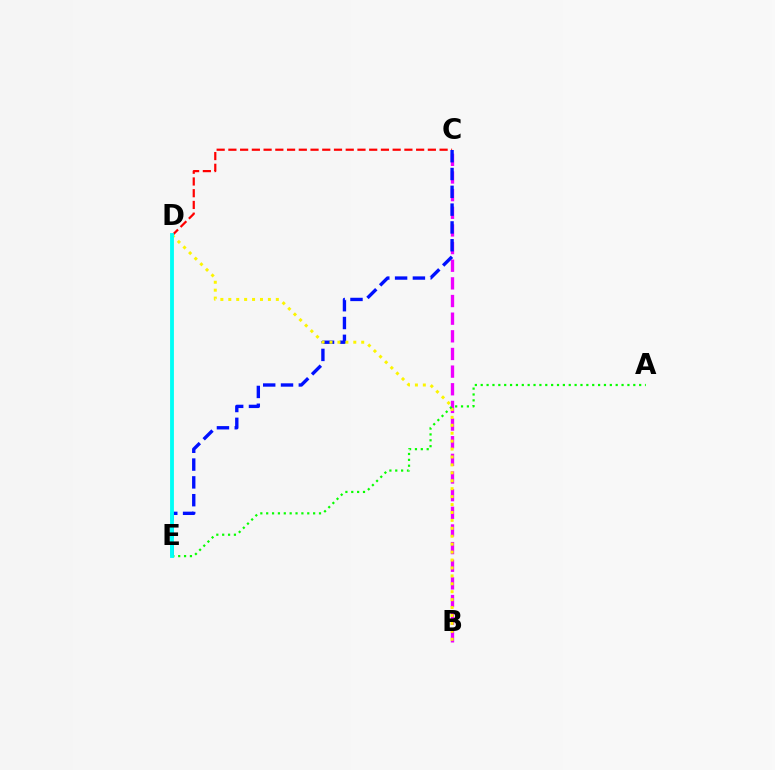{('C', 'D'): [{'color': '#ff0000', 'line_style': 'dashed', 'thickness': 1.59}], ('B', 'C'): [{'color': '#ee00ff', 'line_style': 'dashed', 'thickness': 2.4}], ('C', 'E'): [{'color': '#0010ff', 'line_style': 'dashed', 'thickness': 2.42}], ('B', 'D'): [{'color': '#fcf500', 'line_style': 'dotted', 'thickness': 2.15}], ('A', 'E'): [{'color': '#08ff00', 'line_style': 'dotted', 'thickness': 1.59}], ('D', 'E'): [{'color': '#00fff6', 'line_style': 'solid', 'thickness': 2.77}]}